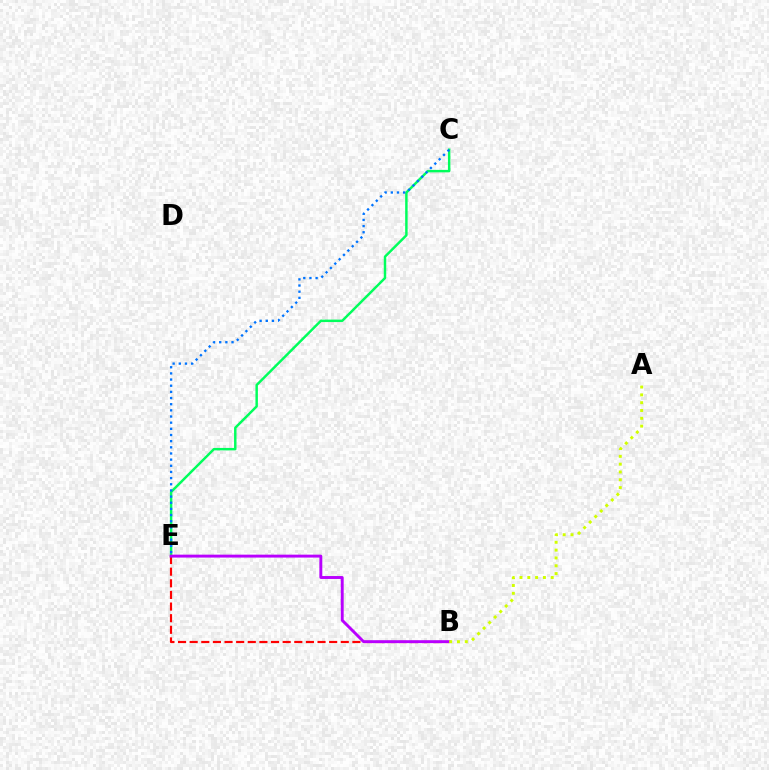{('C', 'E'): [{'color': '#00ff5c', 'line_style': 'solid', 'thickness': 1.77}, {'color': '#0074ff', 'line_style': 'dotted', 'thickness': 1.67}], ('B', 'E'): [{'color': '#ff0000', 'line_style': 'dashed', 'thickness': 1.58}, {'color': '#b900ff', 'line_style': 'solid', 'thickness': 2.1}], ('A', 'B'): [{'color': '#d1ff00', 'line_style': 'dotted', 'thickness': 2.12}]}